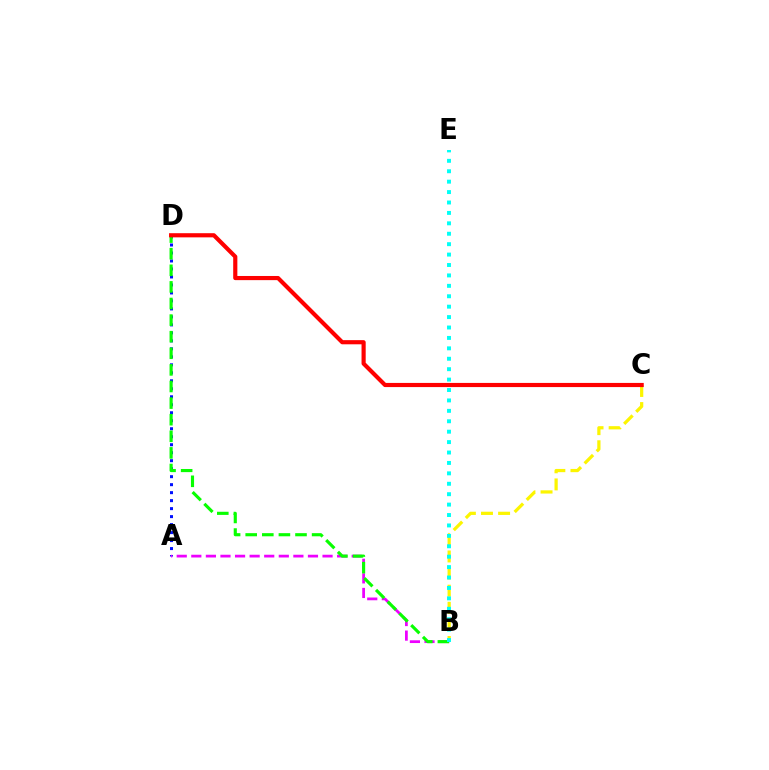{('B', 'C'): [{'color': '#fcf500', 'line_style': 'dashed', 'thickness': 2.32}], ('A', 'D'): [{'color': '#0010ff', 'line_style': 'dotted', 'thickness': 2.17}], ('A', 'B'): [{'color': '#ee00ff', 'line_style': 'dashed', 'thickness': 1.98}], ('B', 'D'): [{'color': '#08ff00', 'line_style': 'dashed', 'thickness': 2.26}], ('B', 'E'): [{'color': '#00fff6', 'line_style': 'dotted', 'thickness': 2.83}], ('C', 'D'): [{'color': '#ff0000', 'line_style': 'solid', 'thickness': 2.99}]}